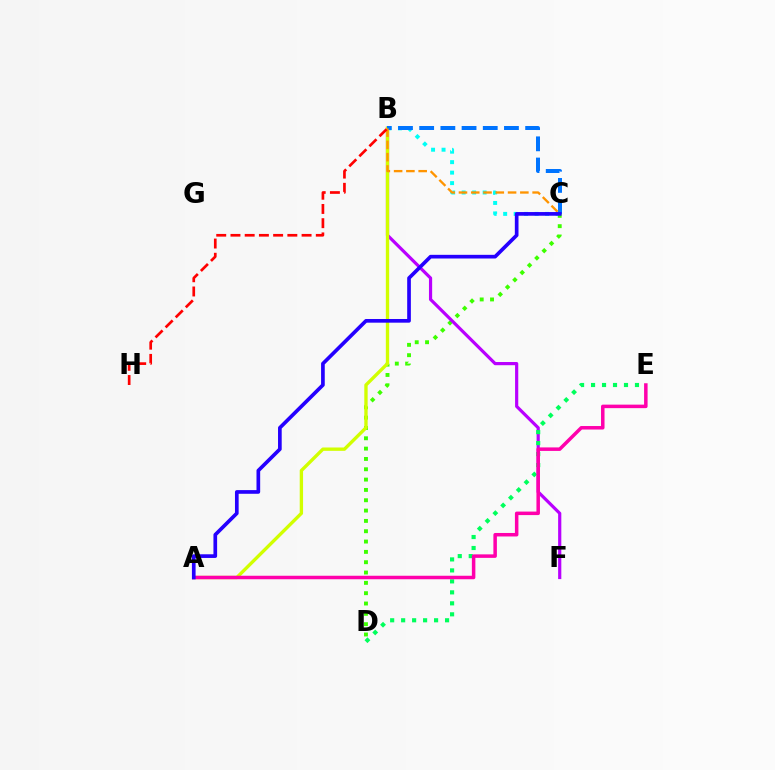{('B', 'C'): [{'color': '#00fff6', 'line_style': 'dotted', 'thickness': 2.85}, {'color': '#0074ff', 'line_style': 'dashed', 'thickness': 2.88}, {'color': '#ff9400', 'line_style': 'dashed', 'thickness': 1.67}], ('C', 'D'): [{'color': '#3dff00', 'line_style': 'dotted', 'thickness': 2.81}], ('B', 'F'): [{'color': '#b900ff', 'line_style': 'solid', 'thickness': 2.3}], ('D', 'E'): [{'color': '#00ff5c', 'line_style': 'dotted', 'thickness': 2.98}], ('A', 'B'): [{'color': '#d1ff00', 'line_style': 'solid', 'thickness': 2.41}], ('B', 'H'): [{'color': '#ff0000', 'line_style': 'dashed', 'thickness': 1.93}], ('A', 'E'): [{'color': '#ff00ac', 'line_style': 'solid', 'thickness': 2.52}], ('A', 'C'): [{'color': '#2500ff', 'line_style': 'solid', 'thickness': 2.65}]}